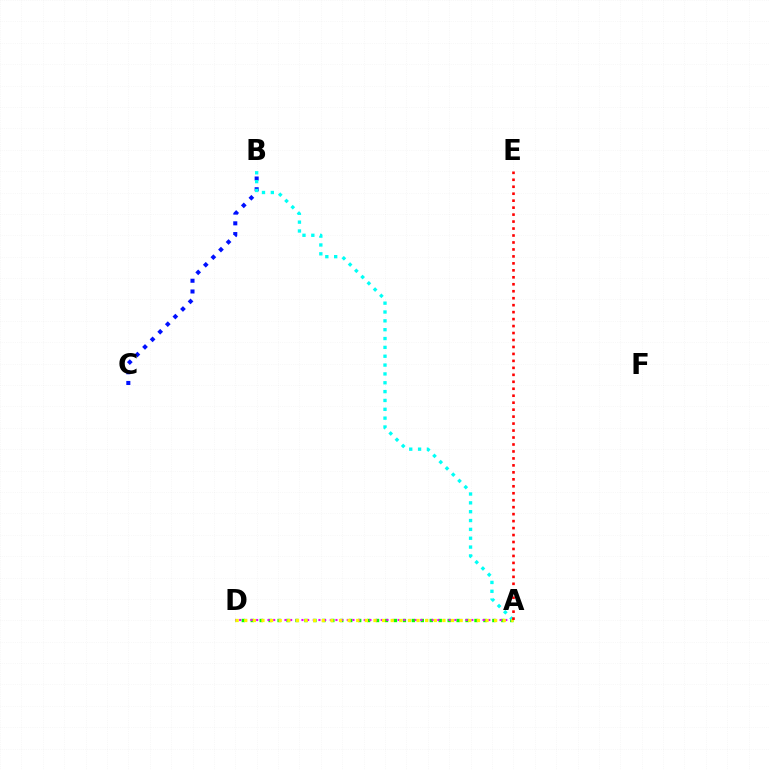{('B', 'C'): [{'color': '#0010ff', 'line_style': 'dotted', 'thickness': 2.92}], ('A', 'D'): [{'color': '#08ff00', 'line_style': 'dotted', 'thickness': 2.43}, {'color': '#ee00ff', 'line_style': 'dotted', 'thickness': 1.54}, {'color': '#fcf500', 'line_style': 'dotted', 'thickness': 2.34}], ('A', 'B'): [{'color': '#00fff6', 'line_style': 'dotted', 'thickness': 2.4}], ('A', 'E'): [{'color': '#ff0000', 'line_style': 'dotted', 'thickness': 1.89}]}